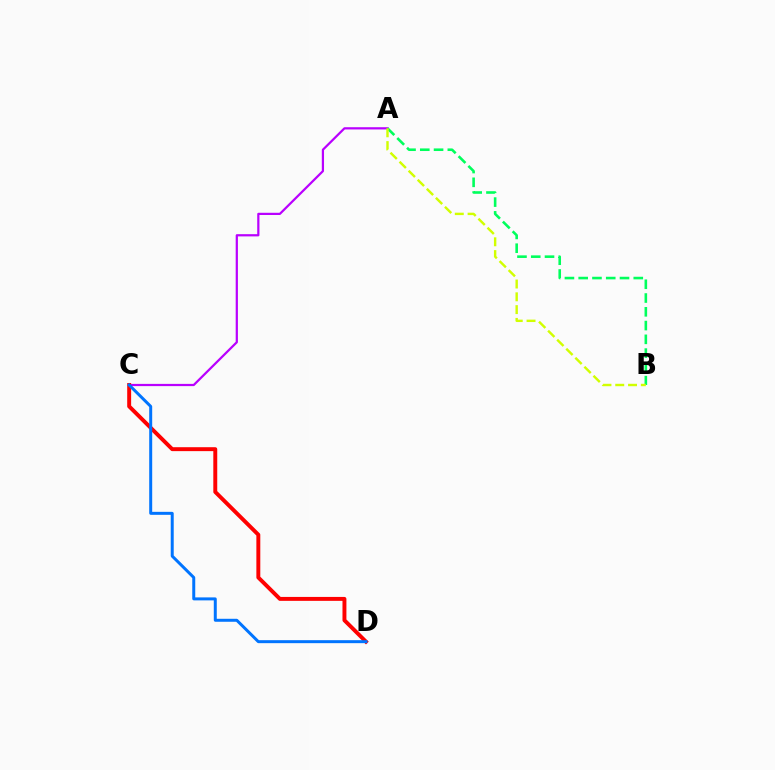{('A', 'C'): [{'color': '#b900ff', 'line_style': 'solid', 'thickness': 1.6}], ('C', 'D'): [{'color': '#ff0000', 'line_style': 'solid', 'thickness': 2.83}, {'color': '#0074ff', 'line_style': 'solid', 'thickness': 2.15}], ('A', 'B'): [{'color': '#00ff5c', 'line_style': 'dashed', 'thickness': 1.87}, {'color': '#d1ff00', 'line_style': 'dashed', 'thickness': 1.74}]}